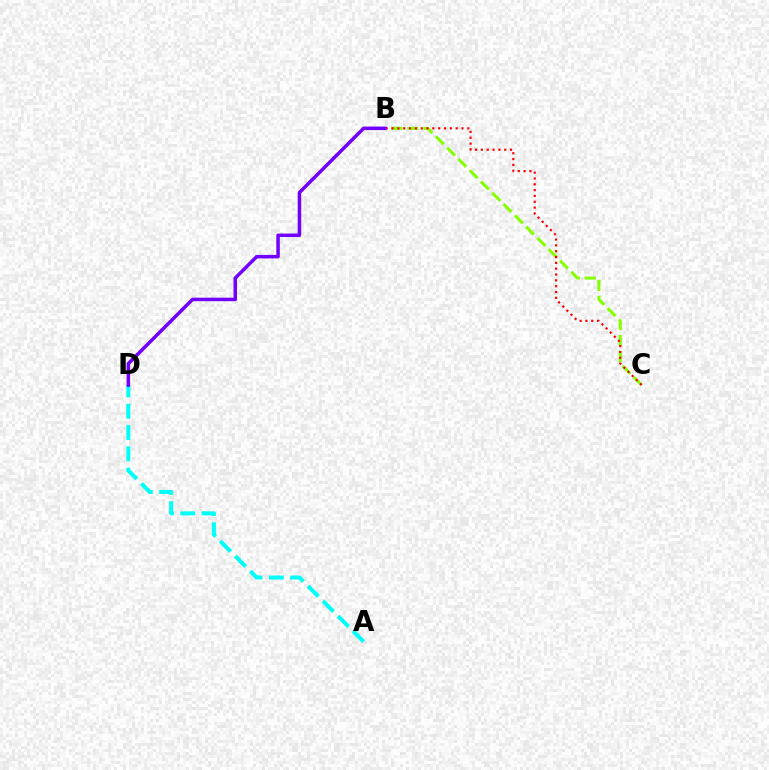{('B', 'C'): [{'color': '#84ff00', 'line_style': 'dashed', 'thickness': 2.17}, {'color': '#ff0000', 'line_style': 'dotted', 'thickness': 1.58}], ('A', 'D'): [{'color': '#00fff6', 'line_style': 'dashed', 'thickness': 2.89}], ('B', 'D'): [{'color': '#7200ff', 'line_style': 'solid', 'thickness': 2.52}]}